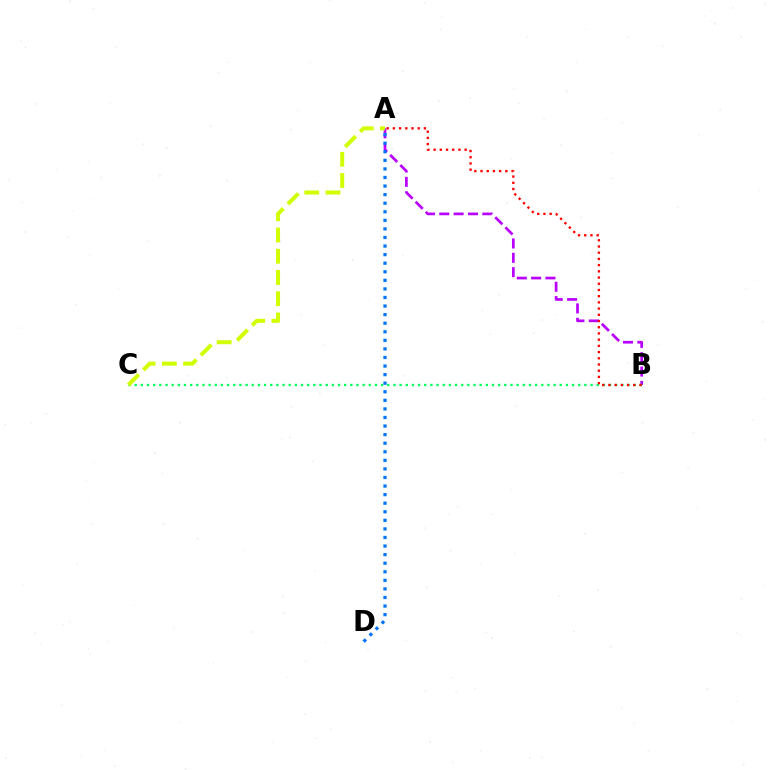{('A', 'B'): [{'color': '#b900ff', 'line_style': 'dashed', 'thickness': 1.95}, {'color': '#ff0000', 'line_style': 'dotted', 'thickness': 1.69}], ('B', 'C'): [{'color': '#00ff5c', 'line_style': 'dotted', 'thickness': 1.67}], ('A', 'D'): [{'color': '#0074ff', 'line_style': 'dotted', 'thickness': 2.33}], ('A', 'C'): [{'color': '#d1ff00', 'line_style': 'dashed', 'thickness': 2.88}]}